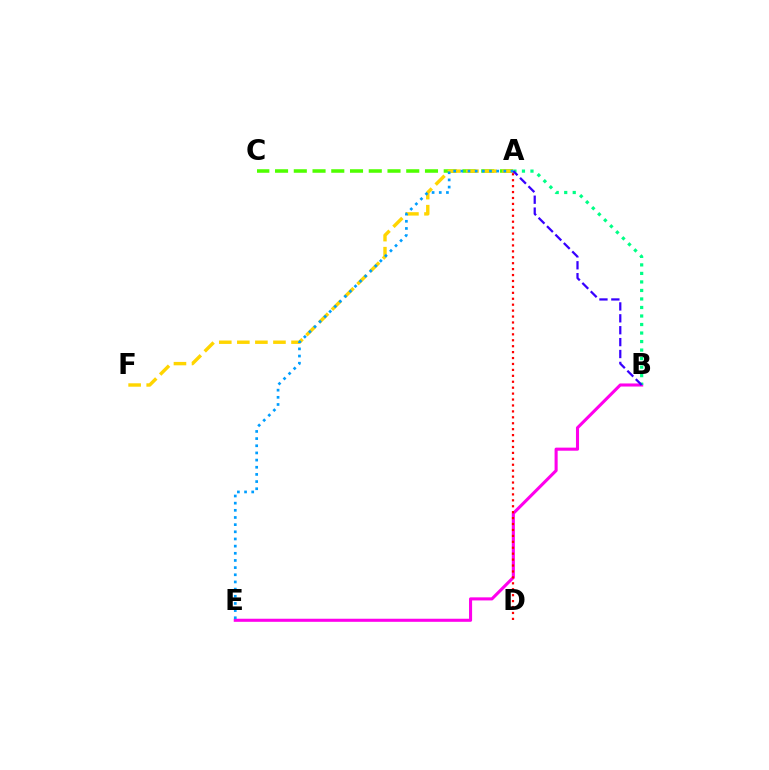{('A', 'C'): [{'color': '#4fff00', 'line_style': 'dashed', 'thickness': 2.55}], ('A', 'F'): [{'color': '#ffd500', 'line_style': 'dashed', 'thickness': 2.45}], ('B', 'E'): [{'color': '#ff00ed', 'line_style': 'solid', 'thickness': 2.22}], ('A', 'E'): [{'color': '#009eff', 'line_style': 'dotted', 'thickness': 1.95}], ('A', 'D'): [{'color': '#ff0000', 'line_style': 'dotted', 'thickness': 1.61}], ('A', 'B'): [{'color': '#00ff86', 'line_style': 'dotted', 'thickness': 2.31}, {'color': '#3700ff', 'line_style': 'dashed', 'thickness': 1.62}]}